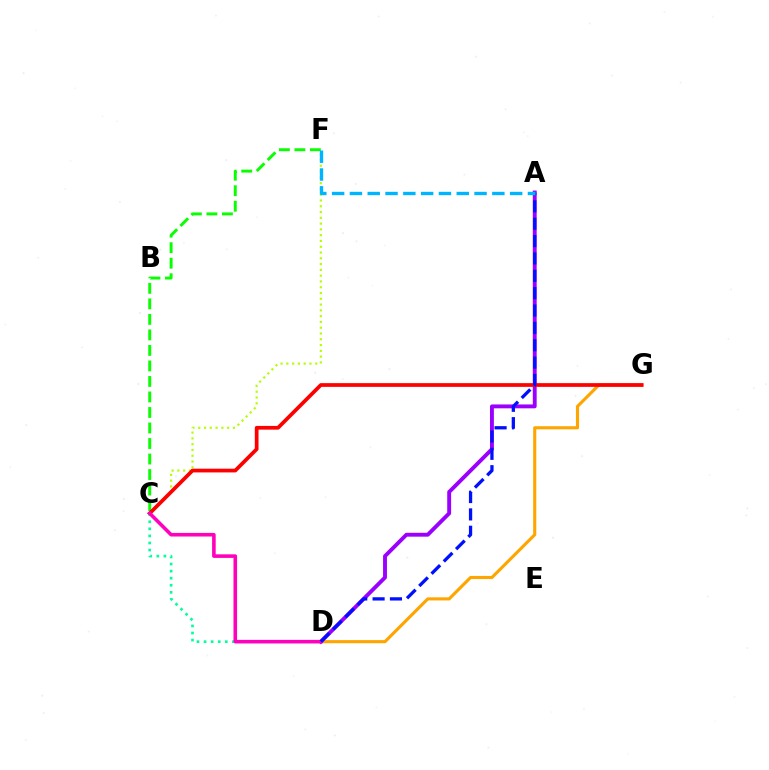{('C', 'F'): [{'color': '#b3ff00', 'line_style': 'dotted', 'thickness': 1.57}, {'color': '#08ff00', 'line_style': 'dashed', 'thickness': 2.11}], ('D', 'G'): [{'color': '#ffa500', 'line_style': 'solid', 'thickness': 2.24}], ('A', 'D'): [{'color': '#9b00ff', 'line_style': 'solid', 'thickness': 2.79}, {'color': '#0010ff', 'line_style': 'dashed', 'thickness': 2.36}], ('C', 'G'): [{'color': '#ff0000', 'line_style': 'solid', 'thickness': 2.69}], ('C', 'D'): [{'color': '#00ff9d', 'line_style': 'dotted', 'thickness': 1.92}, {'color': '#ff00bd', 'line_style': 'solid', 'thickness': 2.58}], ('A', 'F'): [{'color': '#00b5ff', 'line_style': 'dashed', 'thickness': 2.42}]}